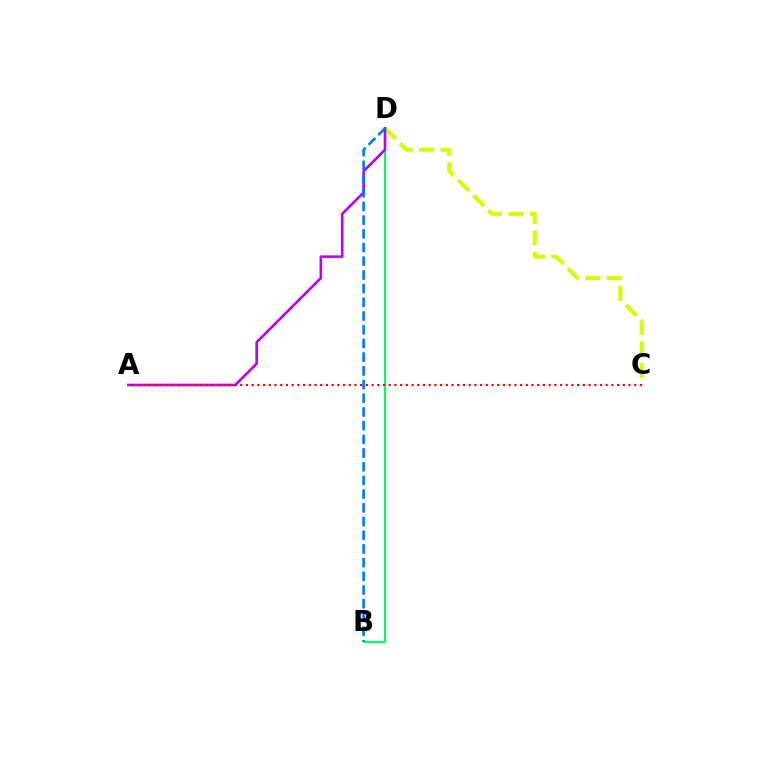{('B', 'D'): [{'color': '#00ff5c', 'line_style': 'solid', 'thickness': 1.54}, {'color': '#0074ff', 'line_style': 'dashed', 'thickness': 1.86}], ('C', 'D'): [{'color': '#d1ff00', 'line_style': 'dashed', 'thickness': 2.91}], ('A', 'D'): [{'color': '#b900ff', 'line_style': 'solid', 'thickness': 1.87}], ('A', 'C'): [{'color': '#ff0000', 'line_style': 'dotted', 'thickness': 1.55}]}